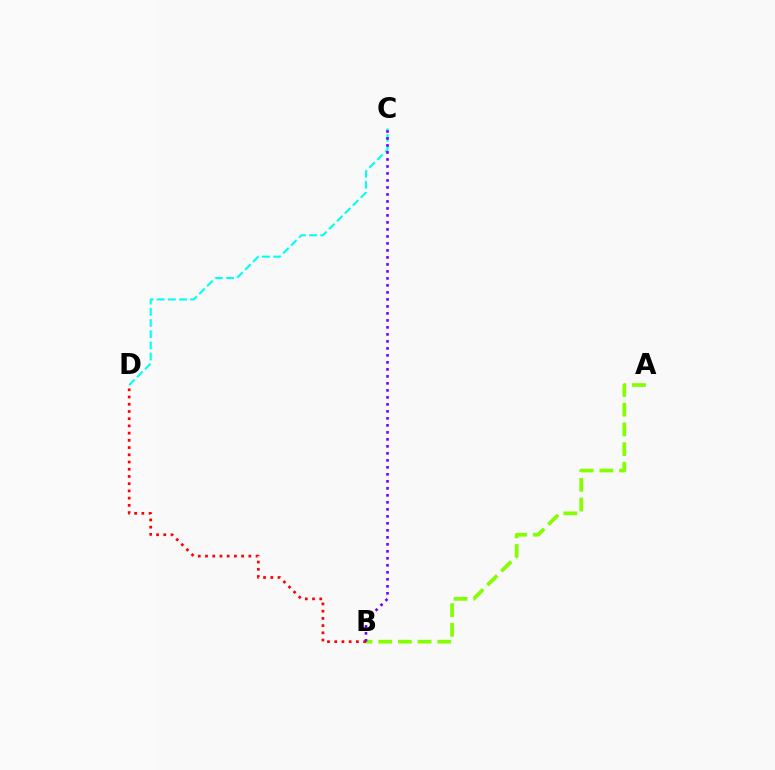{('B', 'D'): [{'color': '#ff0000', 'line_style': 'dotted', 'thickness': 1.96}], ('A', 'B'): [{'color': '#84ff00', 'line_style': 'dashed', 'thickness': 2.68}], ('C', 'D'): [{'color': '#00fff6', 'line_style': 'dashed', 'thickness': 1.52}], ('B', 'C'): [{'color': '#7200ff', 'line_style': 'dotted', 'thickness': 1.9}]}